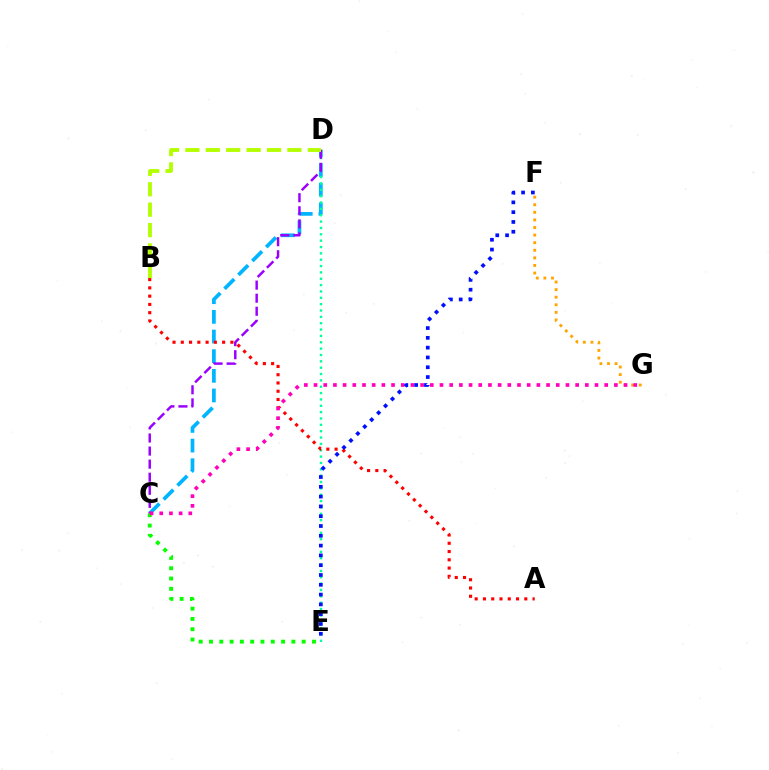{('C', 'D'): [{'color': '#00b5ff', 'line_style': 'dashed', 'thickness': 2.67}, {'color': '#9b00ff', 'line_style': 'dashed', 'thickness': 1.78}], ('D', 'E'): [{'color': '#00ff9d', 'line_style': 'dotted', 'thickness': 1.73}], ('F', 'G'): [{'color': '#ffa500', 'line_style': 'dotted', 'thickness': 2.06}], ('A', 'B'): [{'color': '#ff0000', 'line_style': 'dotted', 'thickness': 2.25}], ('B', 'D'): [{'color': '#b3ff00', 'line_style': 'dashed', 'thickness': 2.77}], ('C', 'E'): [{'color': '#08ff00', 'line_style': 'dotted', 'thickness': 2.8}], ('C', 'G'): [{'color': '#ff00bd', 'line_style': 'dotted', 'thickness': 2.63}], ('E', 'F'): [{'color': '#0010ff', 'line_style': 'dotted', 'thickness': 2.66}]}